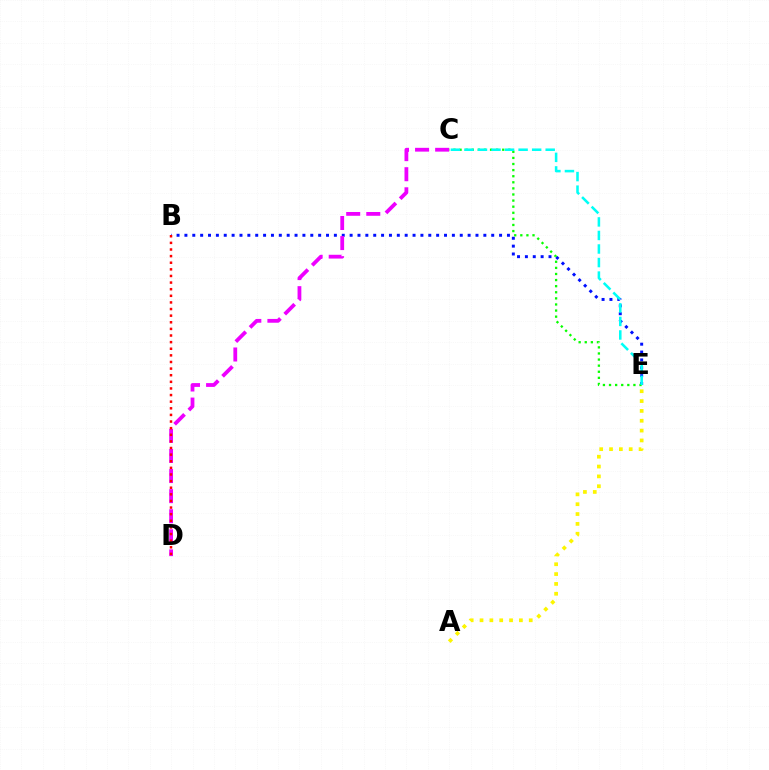{('B', 'E'): [{'color': '#0010ff', 'line_style': 'dotted', 'thickness': 2.14}], ('C', 'D'): [{'color': '#ee00ff', 'line_style': 'dashed', 'thickness': 2.73}], ('A', 'E'): [{'color': '#fcf500', 'line_style': 'dotted', 'thickness': 2.67}], ('B', 'D'): [{'color': '#ff0000', 'line_style': 'dotted', 'thickness': 1.8}], ('C', 'E'): [{'color': '#08ff00', 'line_style': 'dotted', 'thickness': 1.66}, {'color': '#00fff6', 'line_style': 'dashed', 'thickness': 1.84}]}